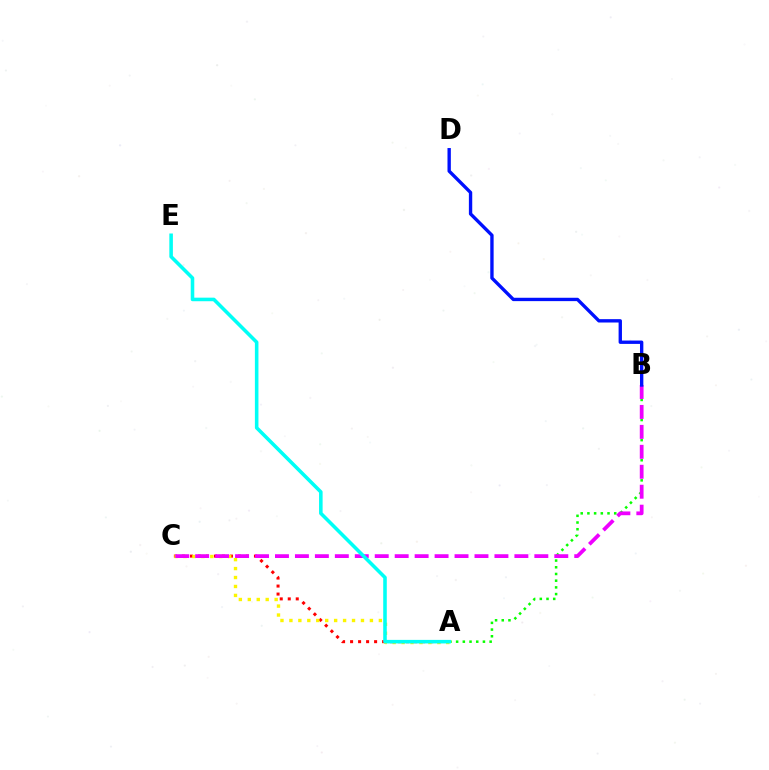{('A', 'C'): [{'color': '#ff0000', 'line_style': 'dotted', 'thickness': 2.18}, {'color': '#fcf500', 'line_style': 'dotted', 'thickness': 2.43}], ('A', 'B'): [{'color': '#08ff00', 'line_style': 'dotted', 'thickness': 1.82}], ('B', 'C'): [{'color': '#ee00ff', 'line_style': 'dashed', 'thickness': 2.71}], ('A', 'E'): [{'color': '#00fff6', 'line_style': 'solid', 'thickness': 2.56}], ('B', 'D'): [{'color': '#0010ff', 'line_style': 'solid', 'thickness': 2.42}]}